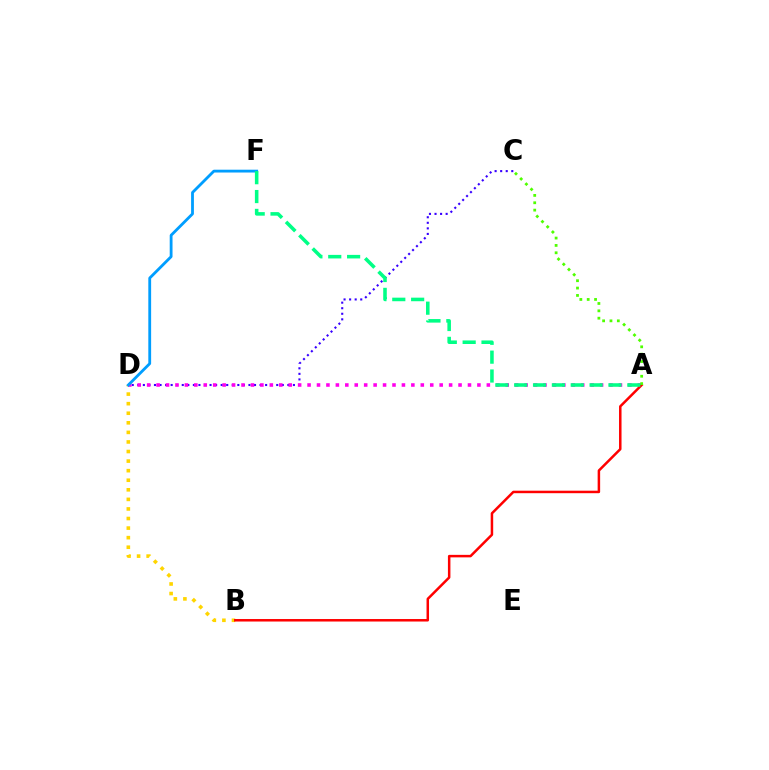{('C', 'D'): [{'color': '#3700ff', 'line_style': 'dotted', 'thickness': 1.51}], ('B', 'D'): [{'color': '#ffd500', 'line_style': 'dotted', 'thickness': 2.6}], ('A', 'D'): [{'color': '#ff00ed', 'line_style': 'dotted', 'thickness': 2.56}], ('A', 'B'): [{'color': '#ff0000', 'line_style': 'solid', 'thickness': 1.8}], ('A', 'C'): [{'color': '#4fff00', 'line_style': 'dotted', 'thickness': 2.0}], ('D', 'F'): [{'color': '#009eff', 'line_style': 'solid', 'thickness': 2.03}], ('A', 'F'): [{'color': '#00ff86', 'line_style': 'dashed', 'thickness': 2.56}]}